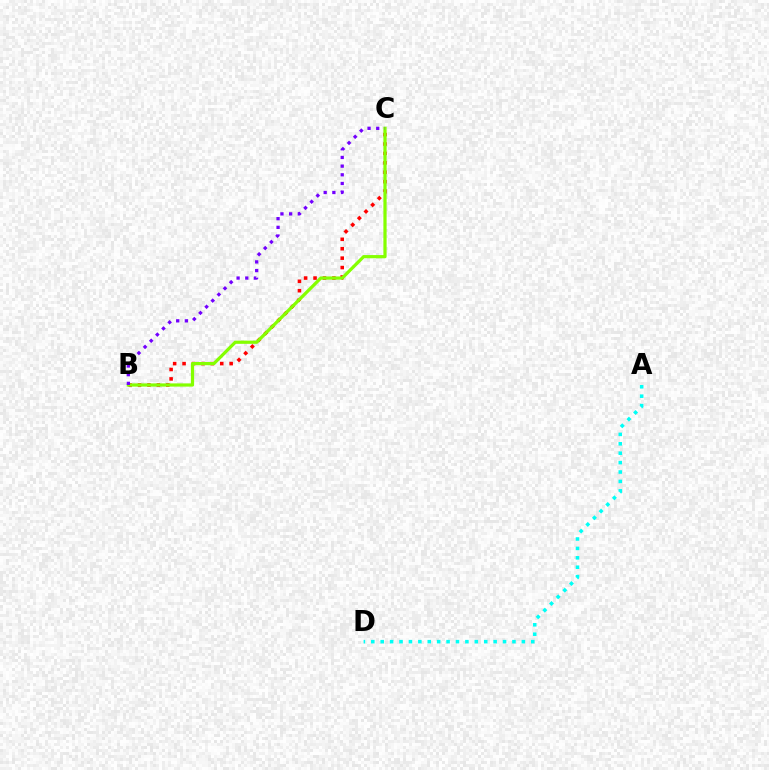{('B', 'C'): [{'color': '#ff0000', 'line_style': 'dotted', 'thickness': 2.56}, {'color': '#84ff00', 'line_style': 'solid', 'thickness': 2.32}, {'color': '#7200ff', 'line_style': 'dotted', 'thickness': 2.36}], ('A', 'D'): [{'color': '#00fff6', 'line_style': 'dotted', 'thickness': 2.56}]}